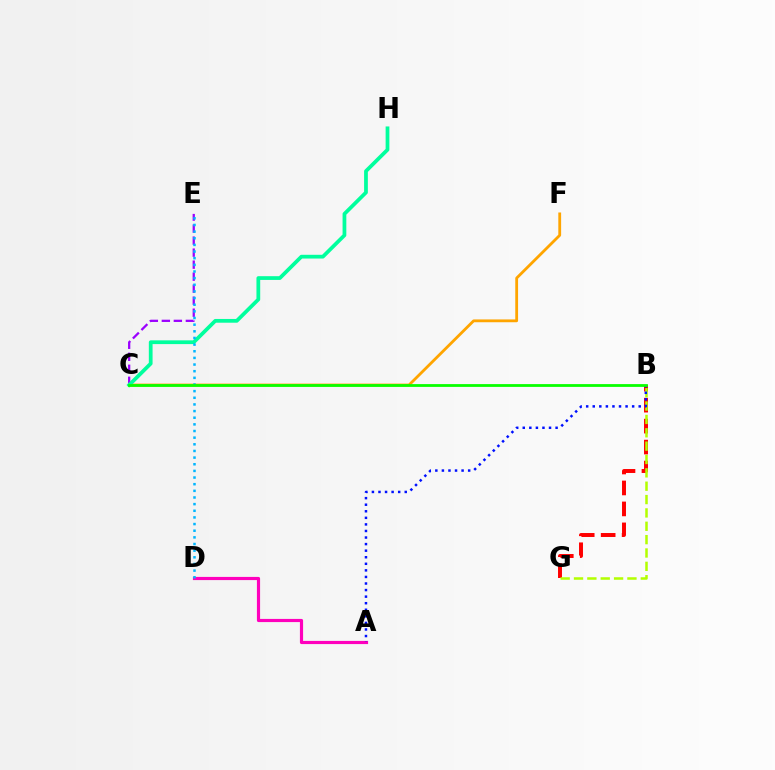{('B', 'G'): [{'color': '#ff0000', 'line_style': 'dashed', 'thickness': 2.85}, {'color': '#b3ff00', 'line_style': 'dashed', 'thickness': 1.81}], ('A', 'D'): [{'color': '#ff00bd', 'line_style': 'solid', 'thickness': 2.28}], ('A', 'B'): [{'color': '#0010ff', 'line_style': 'dotted', 'thickness': 1.78}], ('C', 'E'): [{'color': '#9b00ff', 'line_style': 'dashed', 'thickness': 1.63}], ('C', 'F'): [{'color': '#ffa500', 'line_style': 'solid', 'thickness': 2.02}], ('C', 'H'): [{'color': '#00ff9d', 'line_style': 'solid', 'thickness': 2.7}], ('D', 'E'): [{'color': '#00b5ff', 'line_style': 'dotted', 'thickness': 1.81}], ('B', 'C'): [{'color': '#08ff00', 'line_style': 'solid', 'thickness': 2.01}]}